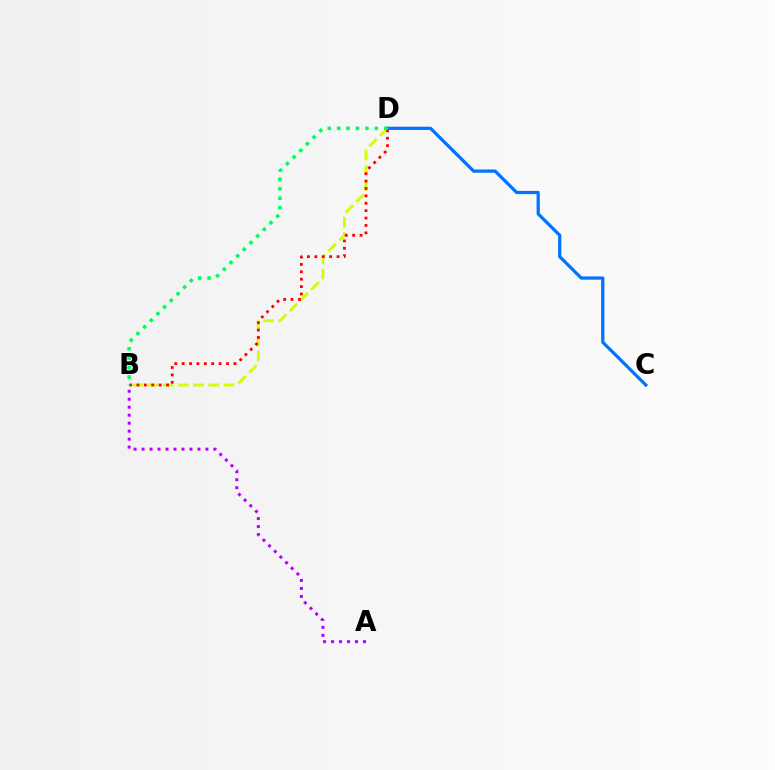{('C', 'D'): [{'color': '#0074ff', 'line_style': 'solid', 'thickness': 2.33}], ('B', 'D'): [{'color': '#d1ff00', 'line_style': 'dashed', 'thickness': 2.07}, {'color': '#ff0000', 'line_style': 'dotted', 'thickness': 2.01}, {'color': '#00ff5c', 'line_style': 'dotted', 'thickness': 2.56}], ('A', 'B'): [{'color': '#b900ff', 'line_style': 'dotted', 'thickness': 2.17}]}